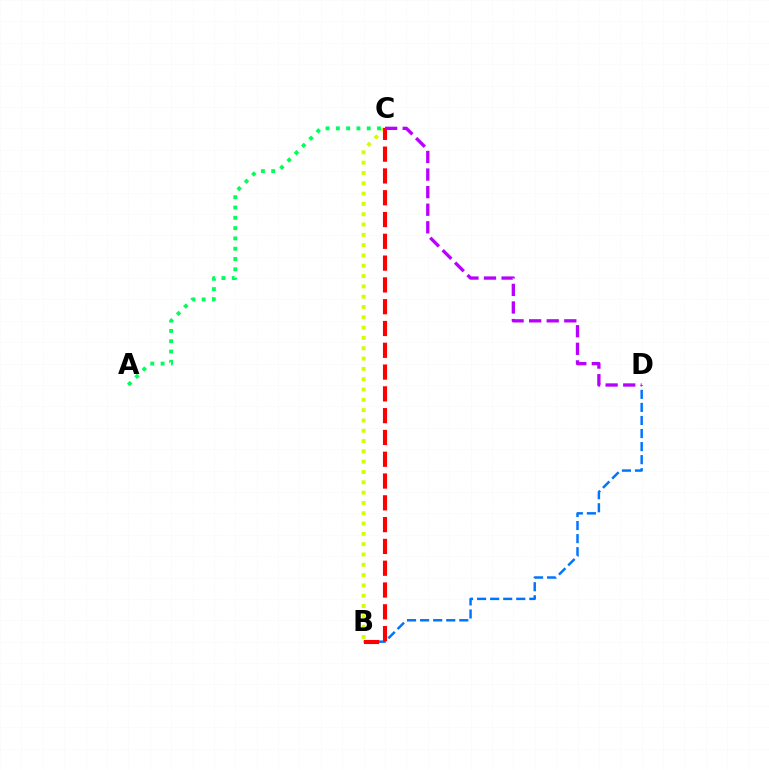{('B', 'D'): [{'color': '#0074ff', 'line_style': 'dashed', 'thickness': 1.77}], ('B', 'C'): [{'color': '#d1ff00', 'line_style': 'dotted', 'thickness': 2.8}, {'color': '#ff0000', 'line_style': 'dashed', 'thickness': 2.96}], ('A', 'C'): [{'color': '#00ff5c', 'line_style': 'dotted', 'thickness': 2.8}], ('C', 'D'): [{'color': '#b900ff', 'line_style': 'dashed', 'thickness': 2.39}]}